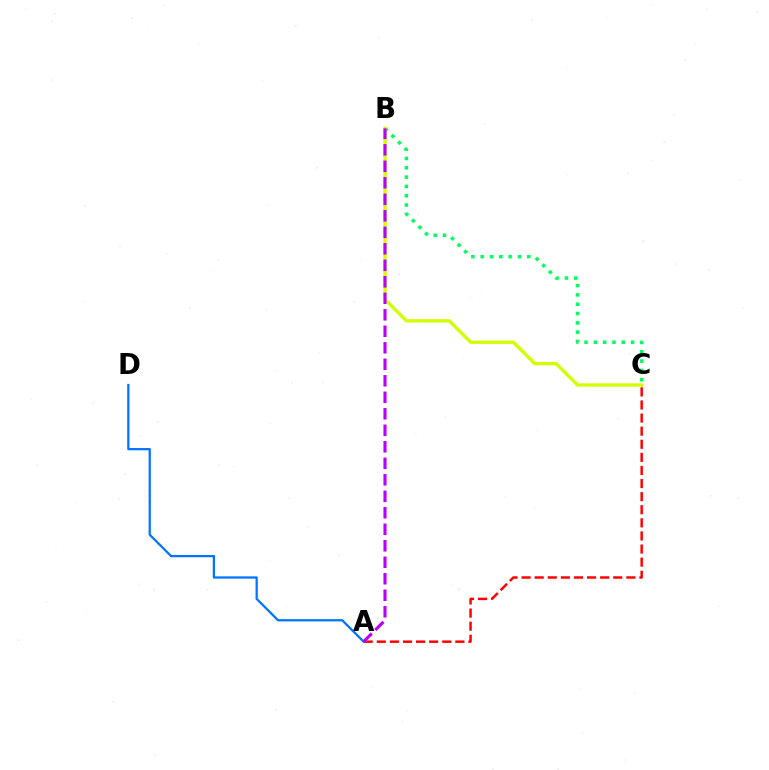{('A', 'C'): [{'color': '#ff0000', 'line_style': 'dashed', 'thickness': 1.78}], ('B', 'C'): [{'color': '#00ff5c', 'line_style': 'dotted', 'thickness': 2.53}, {'color': '#d1ff00', 'line_style': 'solid', 'thickness': 2.39}], ('A', 'D'): [{'color': '#0074ff', 'line_style': 'solid', 'thickness': 1.62}], ('A', 'B'): [{'color': '#b900ff', 'line_style': 'dashed', 'thickness': 2.24}]}